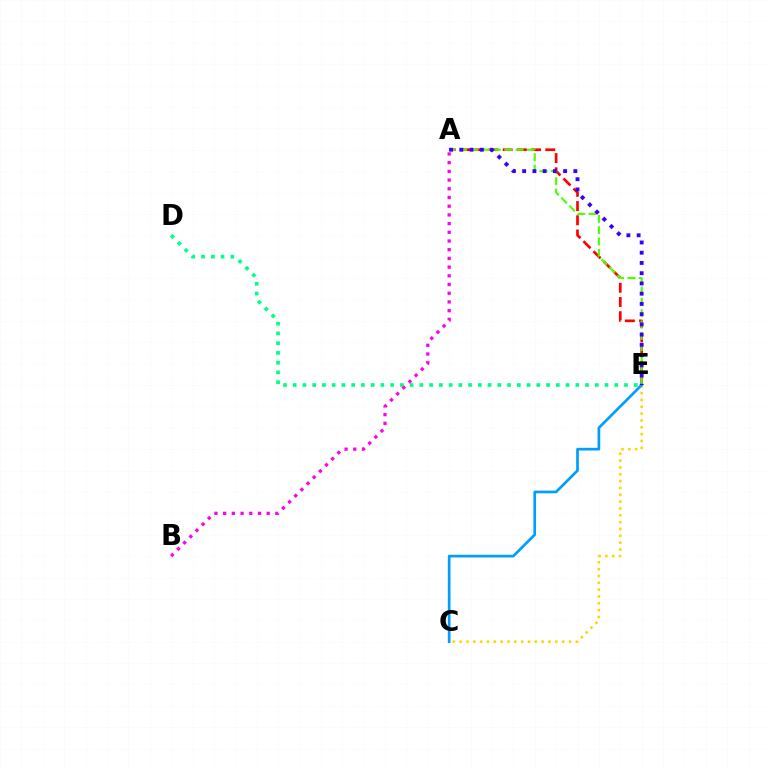{('D', 'E'): [{'color': '#00ff86', 'line_style': 'dotted', 'thickness': 2.65}], ('A', 'E'): [{'color': '#ff0000', 'line_style': 'dashed', 'thickness': 1.93}, {'color': '#4fff00', 'line_style': 'dashed', 'thickness': 1.54}, {'color': '#3700ff', 'line_style': 'dotted', 'thickness': 2.78}], ('C', 'E'): [{'color': '#ffd500', 'line_style': 'dotted', 'thickness': 1.86}, {'color': '#009eff', 'line_style': 'solid', 'thickness': 1.93}], ('A', 'B'): [{'color': '#ff00ed', 'line_style': 'dotted', 'thickness': 2.37}]}